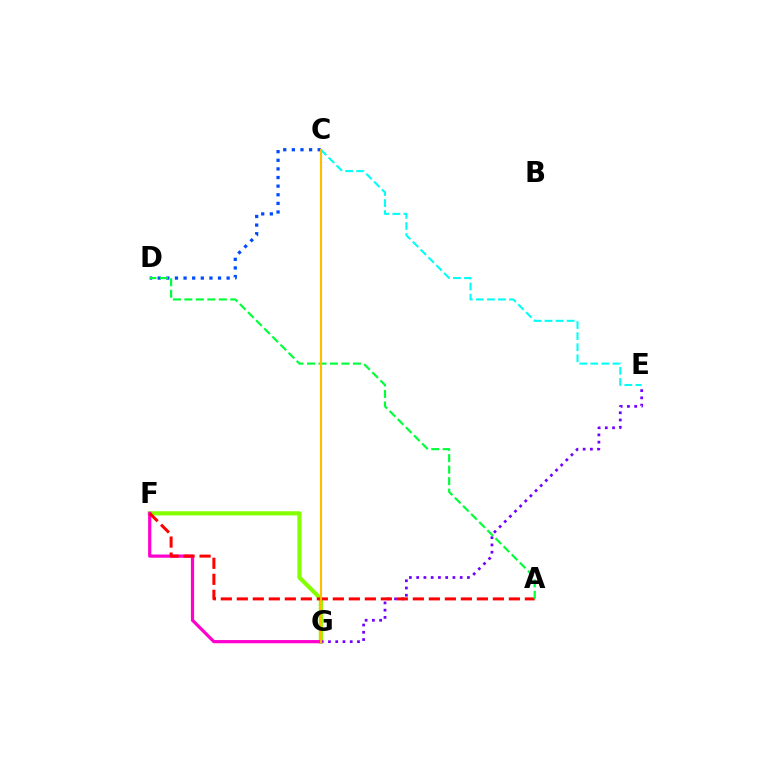{('C', 'D'): [{'color': '#004bff', 'line_style': 'dotted', 'thickness': 2.34}], ('C', 'E'): [{'color': '#00fff6', 'line_style': 'dashed', 'thickness': 1.5}], ('F', 'G'): [{'color': '#84ff00', 'line_style': 'solid', 'thickness': 3.0}, {'color': '#ff00cf', 'line_style': 'solid', 'thickness': 2.31}], ('E', 'G'): [{'color': '#7200ff', 'line_style': 'dotted', 'thickness': 1.97}], ('A', 'F'): [{'color': '#ff0000', 'line_style': 'dashed', 'thickness': 2.17}], ('A', 'D'): [{'color': '#00ff39', 'line_style': 'dashed', 'thickness': 1.56}], ('C', 'G'): [{'color': '#ffbd00', 'line_style': 'solid', 'thickness': 1.53}]}